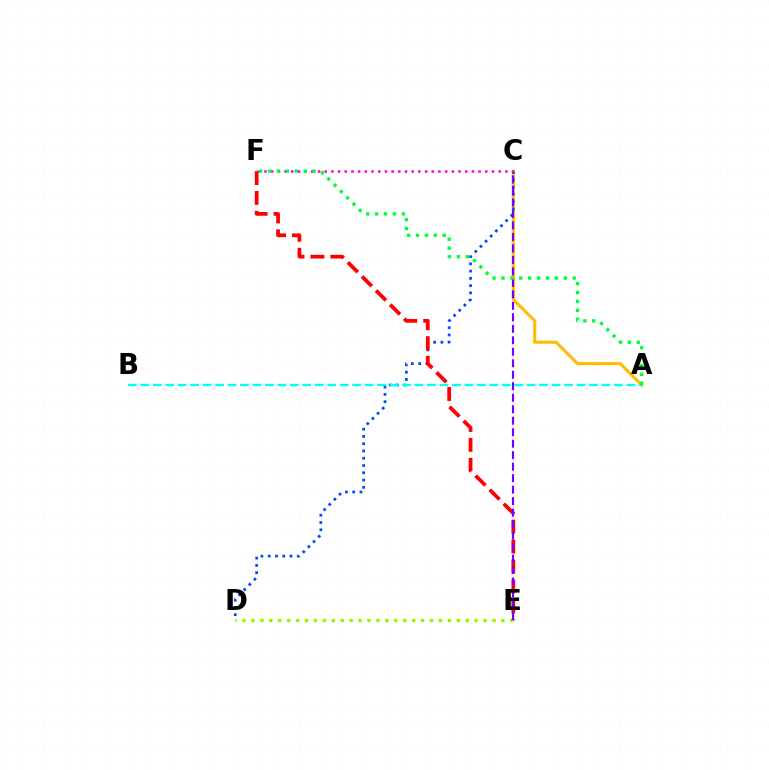{('A', 'C'): [{'color': '#ffbd00', 'line_style': 'solid', 'thickness': 2.25}], ('C', 'D'): [{'color': '#004bff', 'line_style': 'dotted', 'thickness': 1.98}], ('D', 'E'): [{'color': '#84ff00', 'line_style': 'dotted', 'thickness': 2.43}], ('E', 'F'): [{'color': '#ff0000', 'line_style': 'dashed', 'thickness': 2.7}], ('C', 'E'): [{'color': '#7200ff', 'line_style': 'dashed', 'thickness': 1.56}], ('C', 'F'): [{'color': '#ff00cf', 'line_style': 'dotted', 'thickness': 1.82}], ('A', 'B'): [{'color': '#00fff6', 'line_style': 'dashed', 'thickness': 1.69}], ('A', 'F'): [{'color': '#00ff39', 'line_style': 'dotted', 'thickness': 2.42}]}